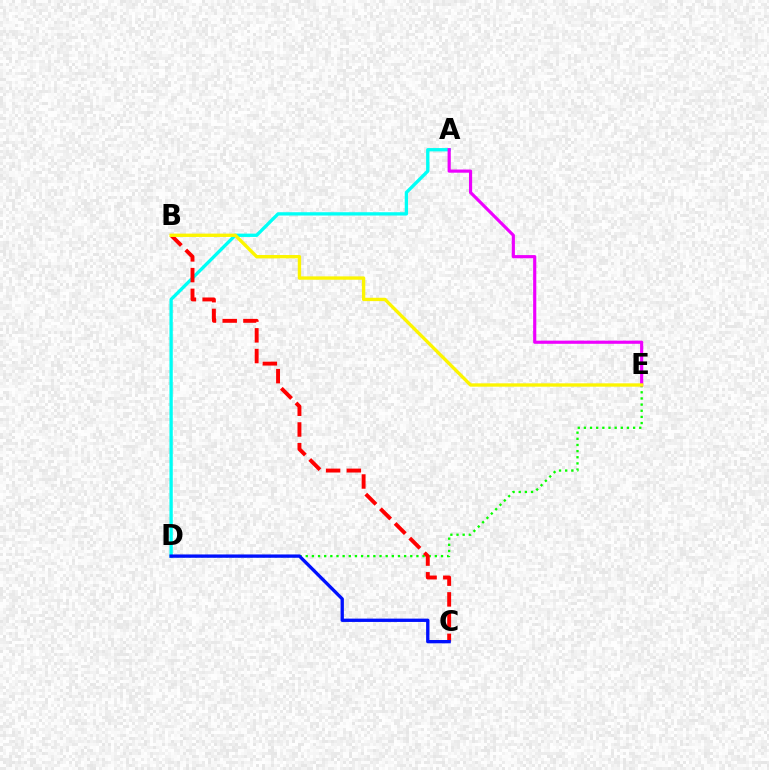{('A', 'D'): [{'color': '#00fff6', 'line_style': 'solid', 'thickness': 2.39}], ('D', 'E'): [{'color': '#08ff00', 'line_style': 'dotted', 'thickness': 1.67}], ('A', 'E'): [{'color': '#ee00ff', 'line_style': 'solid', 'thickness': 2.28}], ('B', 'C'): [{'color': '#ff0000', 'line_style': 'dashed', 'thickness': 2.82}], ('B', 'E'): [{'color': '#fcf500', 'line_style': 'solid', 'thickness': 2.41}], ('C', 'D'): [{'color': '#0010ff', 'line_style': 'solid', 'thickness': 2.39}]}